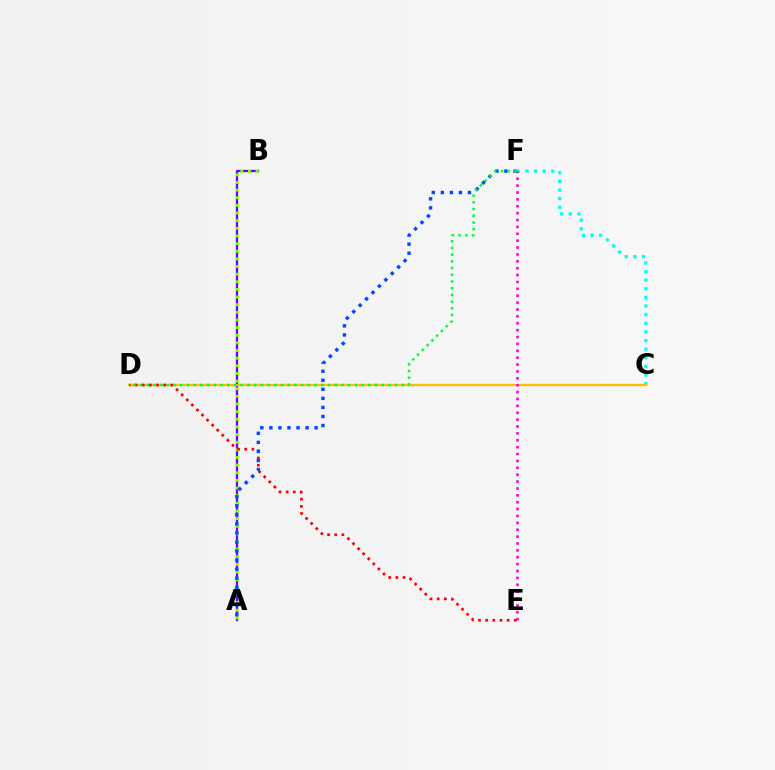{('A', 'B'): [{'color': '#7200ff', 'line_style': 'solid', 'thickness': 1.65}, {'color': '#84ff00', 'line_style': 'dotted', 'thickness': 2.08}], ('C', 'F'): [{'color': '#00fff6', 'line_style': 'dotted', 'thickness': 2.34}], ('C', 'D'): [{'color': '#ffbd00', 'line_style': 'solid', 'thickness': 1.65}], ('E', 'F'): [{'color': '#ff00cf', 'line_style': 'dotted', 'thickness': 1.87}], ('D', 'E'): [{'color': '#ff0000', 'line_style': 'dotted', 'thickness': 1.95}], ('A', 'F'): [{'color': '#004bff', 'line_style': 'dotted', 'thickness': 2.46}], ('D', 'F'): [{'color': '#00ff39', 'line_style': 'dotted', 'thickness': 1.82}]}